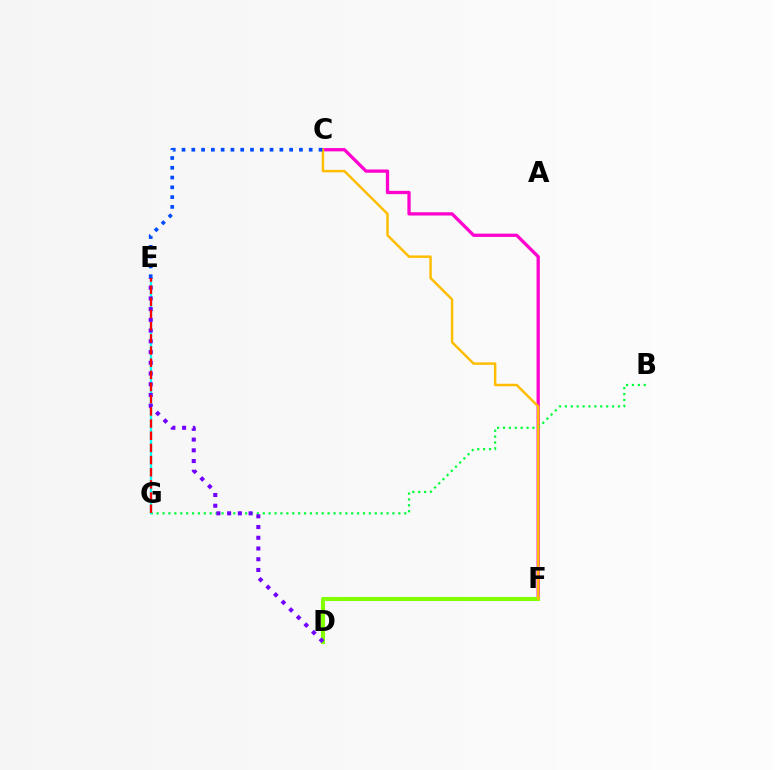{('C', 'F'): [{'color': '#ff00cf', 'line_style': 'solid', 'thickness': 2.36}, {'color': '#ffbd00', 'line_style': 'solid', 'thickness': 1.78}], ('B', 'G'): [{'color': '#00ff39', 'line_style': 'dotted', 'thickness': 1.6}], ('D', 'F'): [{'color': '#84ff00', 'line_style': 'solid', 'thickness': 2.94}], ('E', 'G'): [{'color': '#00fff6', 'line_style': 'solid', 'thickness': 1.66}, {'color': '#ff0000', 'line_style': 'dashed', 'thickness': 1.65}], ('D', 'E'): [{'color': '#7200ff', 'line_style': 'dotted', 'thickness': 2.91}], ('C', 'E'): [{'color': '#004bff', 'line_style': 'dotted', 'thickness': 2.66}]}